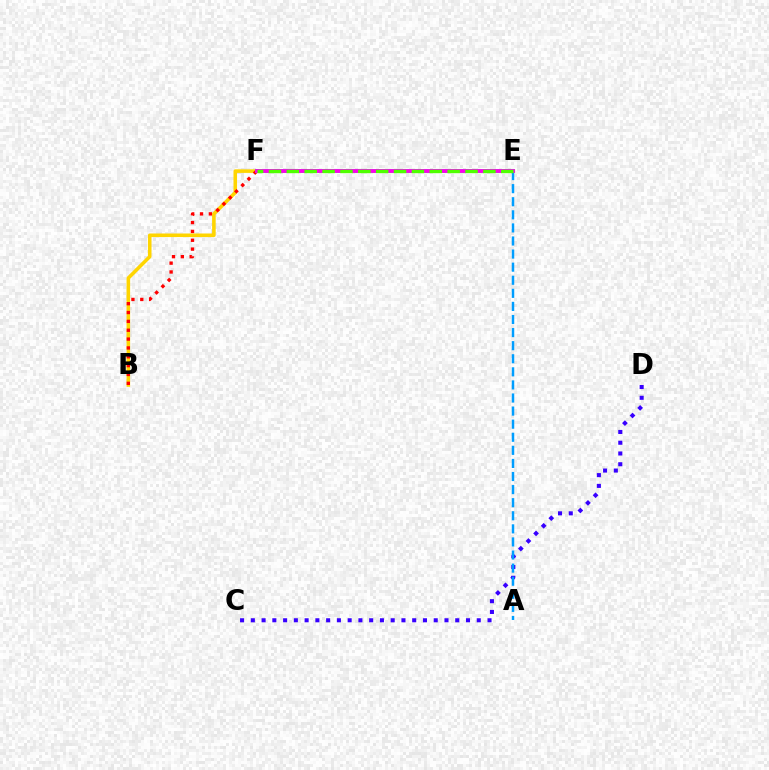{('C', 'D'): [{'color': '#3700ff', 'line_style': 'dotted', 'thickness': 2.92}], ('B', 'E'): [{'color': '#ffd500', 'line_style': 'solid', 'thickness': 2.57}], ('A', 'E'): [{'color': '#009eff', 'line_style': 'dashed', 'thickness': 1.78}], ('B', 'F'): [{'color': '#ff0000', 'line_style': 'dotted', 'thickness': 2.4}], ('E', 'F'): [{'color': '#00ff86', 'line_style': 'solid', 'thickness': 2.75}, {'color': '#ff00ed', 'line_style': 'solid', 'thickness': 2.73}, {'color': '#4fff00', 'line_style': 'dashed', 'thickness': 2.43}]}